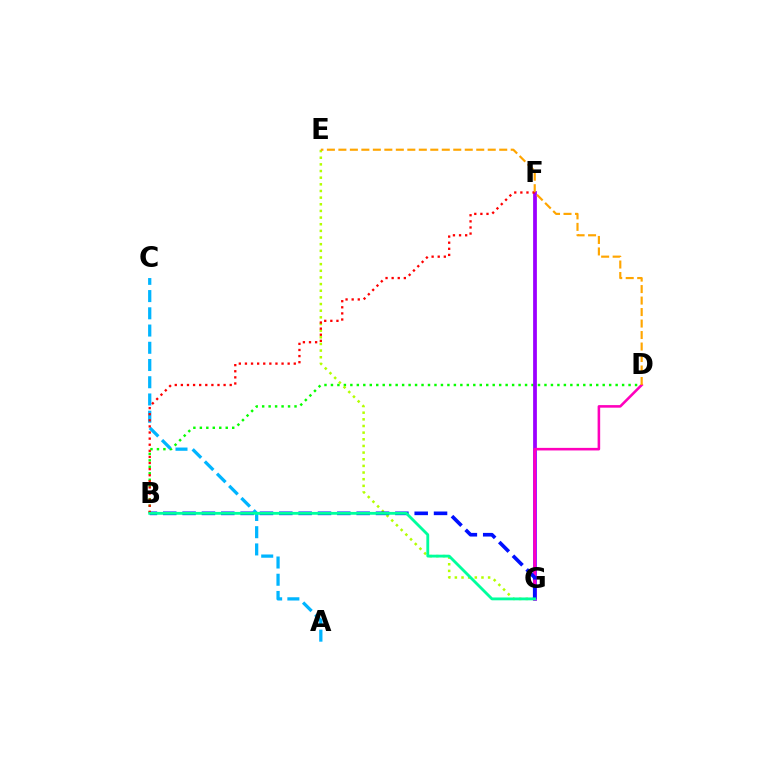{('B', 'D'): [{'color': '#08ff00', 'line_style': 'dotted', 'thickness': 1.76}], ('E', 'G'): [{'color': '#b3ff00', 'line_style': 'dotted', 'thickness': 1.81}], ('F', 'G'): [{'color': '#9b00ff', 'line_style': 'solid', 'thickness': 2.71}], ('D', 'G'): [{'color': '#ff00bd', 'line_style': 'solid', 'thickness': 1.85}], ('B', 'G'): [{'color': '#0010ff', 'line_style': 'dashed', 'thickness': 2.63}, {'color': '#00ff9d', 'line_style': 'solid', 'thickness': 2.04}], ('A', 'C'): [{'color': '#00b5ff', 'line_style': 'dashed', 'thickness': 2.34}], ('B', 'F'): [{'color': '#ff0000', 'line_style': 'dotted', 'thickness': 1.66}], ('D', 'E'): [{'color': '#ffa500', 'line_style': 'dashed', 'thickness': 1.56}]}